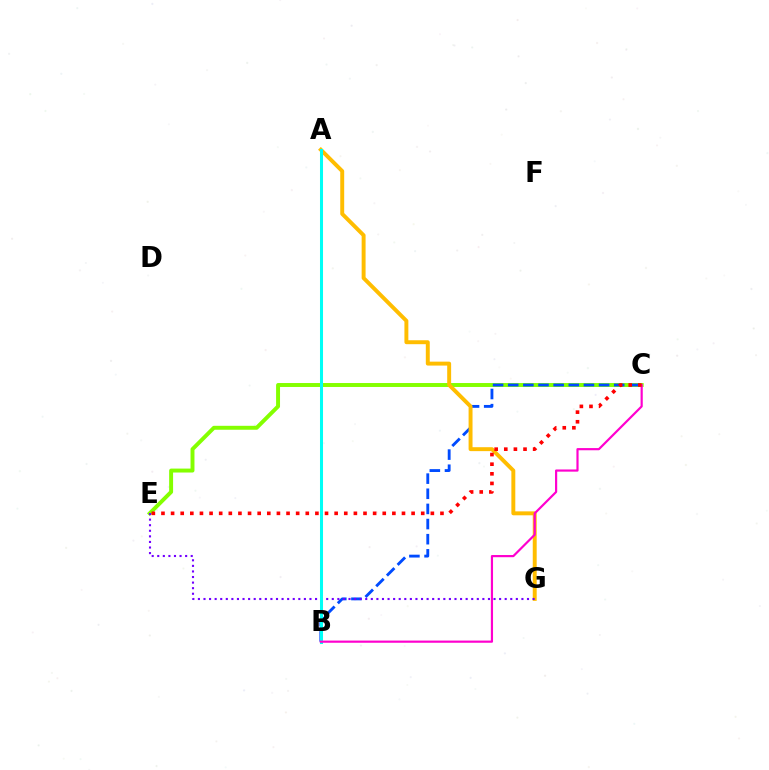{('A', 'B'): [{'color': '#00ff39', 'line_style': 'dotted', 'thickness': 2.16}, {'color': '#00fff6', 'line_style': 'solid', 'thickness': 2.18}], ('C', 'E'): [{'color': '#84ff00', 'line_style': 'solid', 'thickness': 2.84}, {'color': '#ff0000', 'line_style': 'dotted', 'thickness': 2.61}], ('B', 'C'): [{'color': '#004bff', 'line_style': 'dashed', 'thickness': 2.06}, {'color': '#ff00cf', 'line_style': 'solid', 'thickness': 1.57}], ('A', 'G'): [{'color': '#ffbd00', 'line_style': 'solid', 'thickness': 2.83}], ('E', 'G'): [{'color': '#7200ff', 'line_style': 'dotted', 'thickness': 1.52}]}